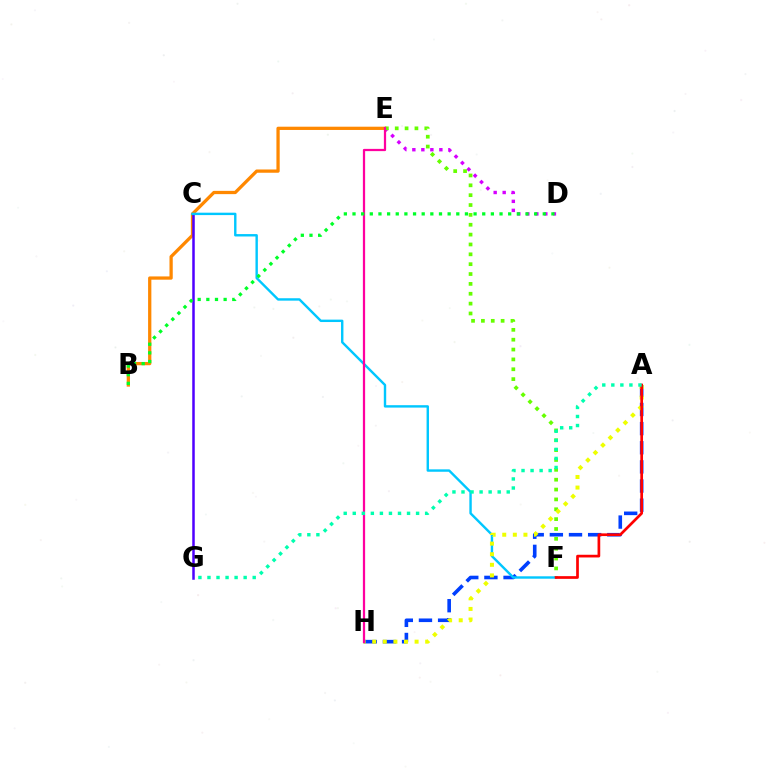{('D', 'E'): [{'color': '#d600ff', 'line_style': 'dotted', 'thickness': 2.45}], ('B', 'E'): [{'color': '#ff8800', 'line_style': 'solid', 'thickness': 2.35}], ('E', 'F'): [{'color': '#66ff00', 'line_style': 'dotted', 'thickness': 2.68}], ('A', 'H'): [{'color': '#003fff', 'line_style': 'dashed', 'thickness': 2.6}, {'color': '#eeff00', 'line_style': 'dotted', 'thickness': 2.88}], ('C', 'G'): [{'color': '#4f00ff', 'line_style': 'solid', 'thickness': 1.81}], ('C', 'F'): [{'color': '#00c7ff', 'line_style': 'solid', 'thickness': 1.73}], ('E', 'H'): [{'color': '#ff00a0', 'line_style': 'solid', 'thickness': 1.61}], ('A', 'F'): [{'color': '#ff0000', 'line_style': 'solid', 'thickness': 1.95}], ('A', 'G'): [{'color': '#00ffaf', 'line_style': 'dotted', 'thickness': 2.46}], ('B', 'D'): [{'color': '#00ff27', 'line_style': 'dotted', 'thickness': 2.35}]}